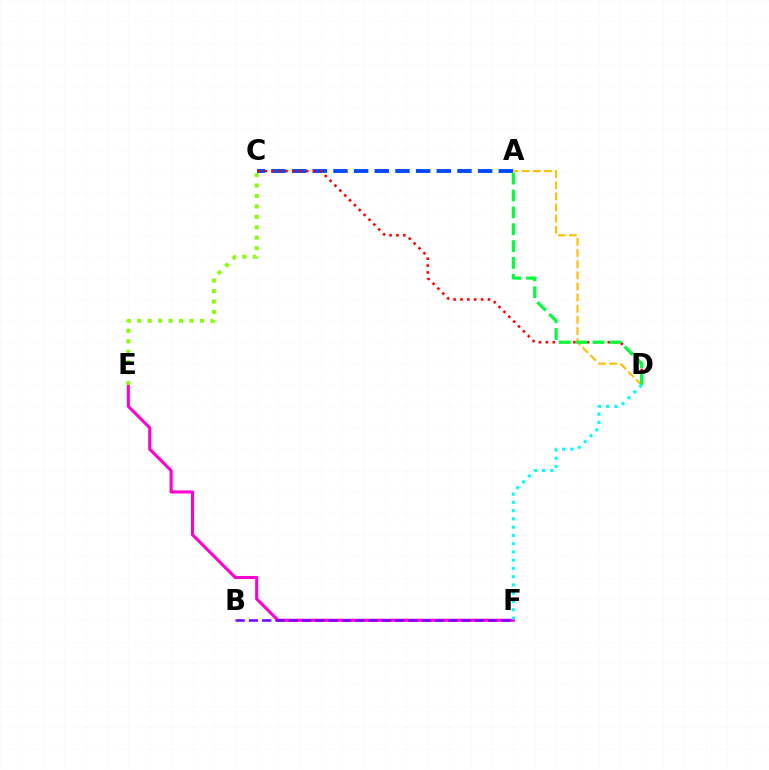{('E', 'F'): [{'color': '#ff00cf', 'line_style': 'solid', 'thickness': 2.22}], ('A', 'C'): [{'color': '#004bff', 'line_style': 'dashed', 'thickness': 2.81}], ('B', 'F'): [{'color': '#7200ff', 'line_style': 'dashed', 'thickness': 1.81}], ('C', 'D'): [{'color': '#ff0000', 'line_style': 'dotted', 'thickness': 1.87}], ('C', 'E'): [{'color': '#84ff00', 'line_style': 'dotted', 'thickness': 2.84}], ('A', 'D'): [{'color': '#ffbd00', 'line_style': 'dashed', 'thickness': 1.51}, {'color': '#00ff39', 'line_style': 'dashed', 'thickness': 2.29}], ('D', 'F'): [{'color': '#00fff6', 'line_style': 'dotted', 'thickness': 2.24}]}